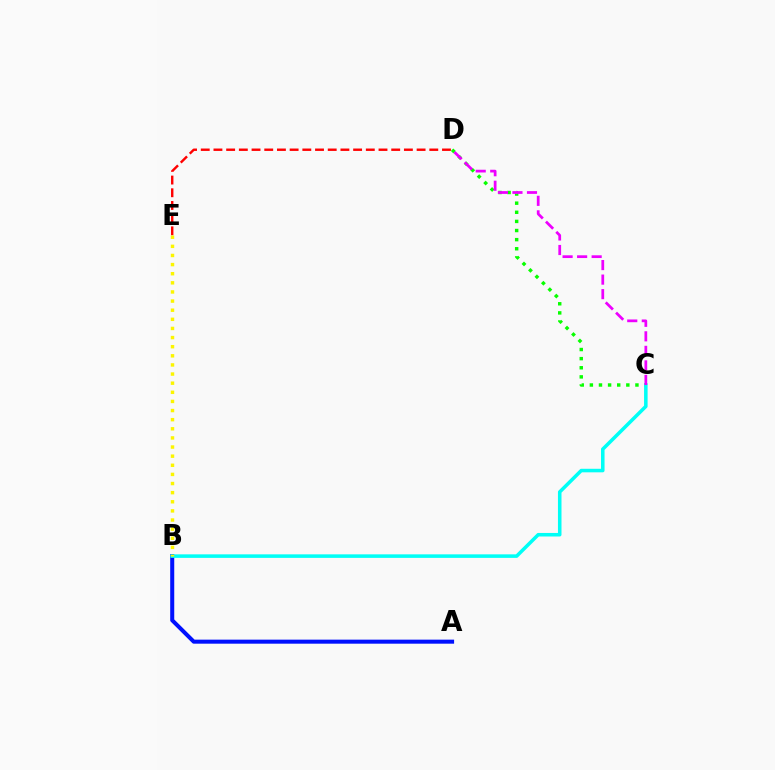{('A', 'B'): [{'color': '#0010ff', 'line_style': 'solid', 'thickness': 2.91}], ('C', 'D'): [{'color': '#08ff00', 'line_style': 'dotted', 'thickness': 2.48}, {'color': '#ee00ff', 'line_style': 'dashed', 'thickness': 1.97}], ('B', 'C'): [{'color': '#00fff6', 'line_style': 'solid', 'thickness': 2.55}], ('D', 'E'): [{'color': '#ff0000', 'line_style': 'dashed', 'thickness': 1.72}], ('B', 'E'): [{'color': '#fcf500', 'line_style': 'dotted', 'thickness': 2.48}]}